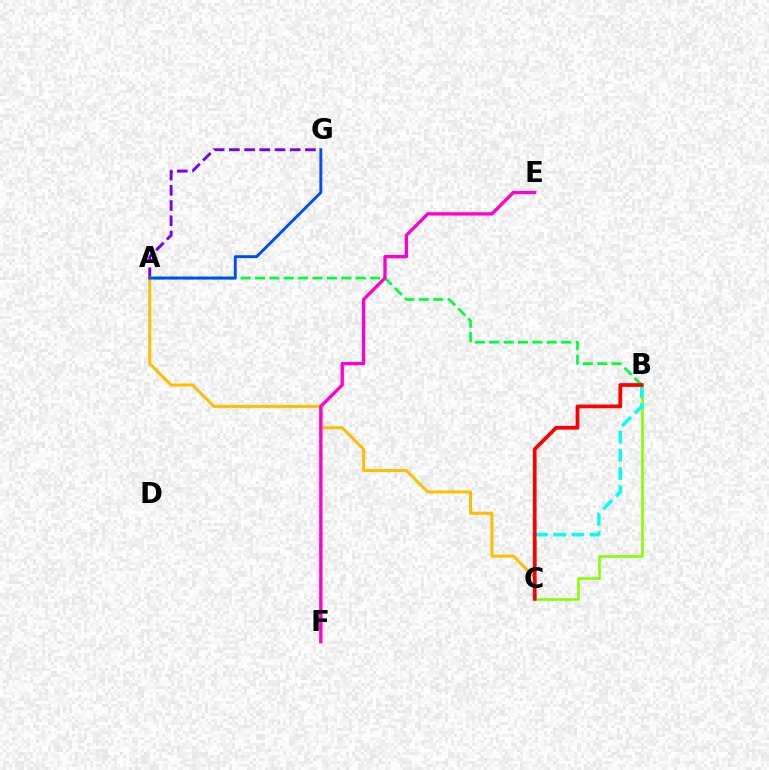{('A', 'B'): [{'color': '#00ff39', 'line_style': 'dashed', 'thickness': 1.95}], ('B', 'C'): [{'color': '#84ff00', 'line_style': 'solid', 'thickness': 1.87}, {'color': '#00fff6', 'line_style': 'dashed', 'thickness': 2.47}, {'color': '#ff0000', 'line_style': 'solid', 'thickness': 2.69}], ('A', 'G'): [{'color': '#7200ff', 'line_style': 'dashed', 'thickness': 2.07}, {'color': '#004bff', 'line_style': 'solid', 'thickness': 2.09}], ('A', 'C'): [{'color': '#ffbd00', 'line_style': 'solid', 'thickness': 2.16}], ('E', 'F'): [{'color': '#ff00cf', 'line_style': 'solid', 'thickness': 2.4}]}